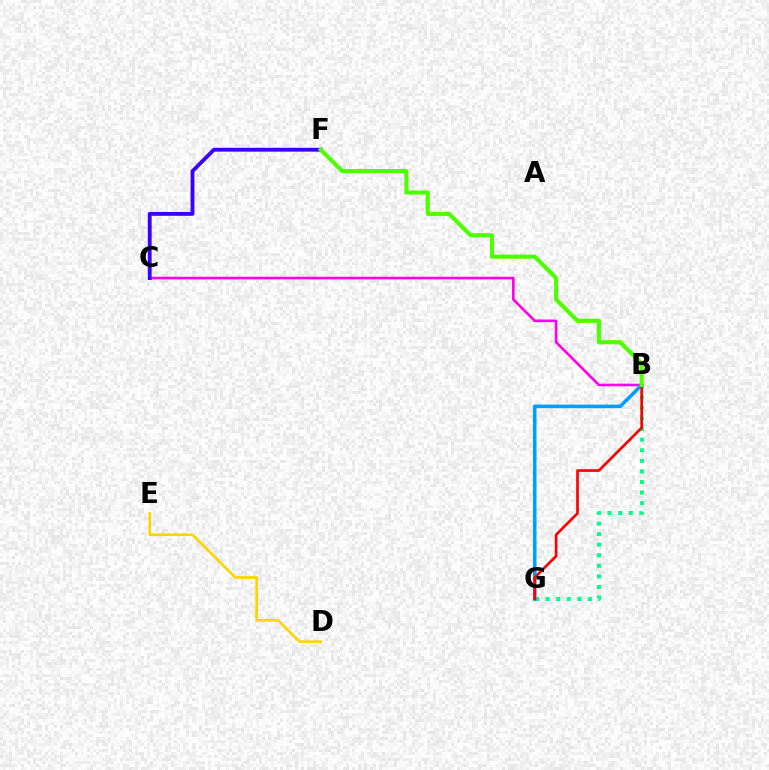{('B', 'G'): [{'color': '#00ff86', 'line_style': 'dotted', 'thickness': 2.87}, {'color': '#009eff', 'line_style': 'solid', 'thickness': 2.56}, {'color': '#ff0000', 'line_style': 'solid', 'thickness': 1.92}], ('B', 'C'): [{'color': '#ff00ed', 'line_style': 'solid', 'thickness': 1.88}], ('D', 'E'): [{'color': '#ffd500', 'line_style': 'solid', 'thickness': 1.92}], ('C', 'F'): [{'color': '#3700ff', 'line_style': 'solid', 'thickness': 2.75}], ('B', 'F'): [{'color': '#4fff00', 'line_style': 'solid', 'thickness': 2.98}]}